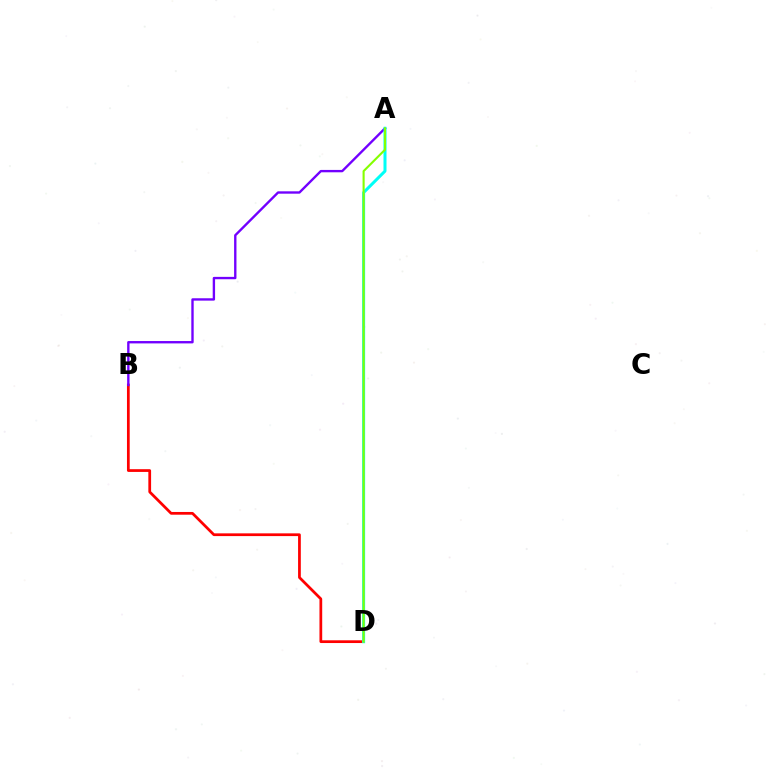{('B', 'D'): [{'color': '#ff0000', 'line_style': 'solid', 'thickness': 1.97}], ('A', 'B'): [{'color': '#7200ff', 'line_style': 'solid', 'thickness': 1.71}], ('A', 'D'): [{'color': '#00fff6', 'line_style': 'solid', 'thickness': 2.17}, {'color': '#84ff00', 'line_style': 'solid', 'thickness': 1.52}]}